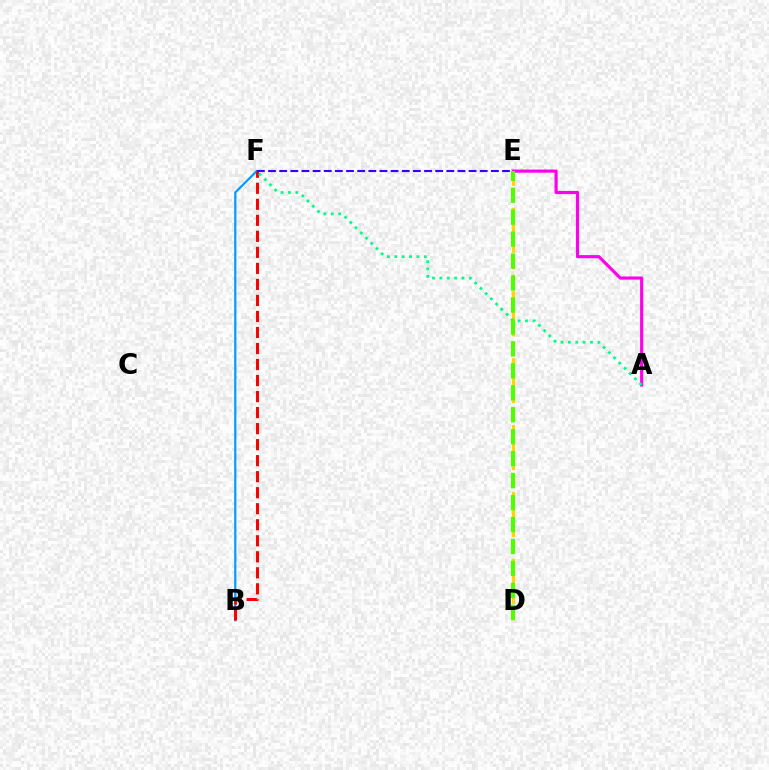{('B', 'F'): [{'color': '#009eff', 'line_style': 'solid', 'thickness': 1.6}, {'color': '#ff0000', 'line_style': 'dashed', 'thickness': 2.18}], ('A', 'E'): [{'color': '#ff00ed', 'line_style': 'solid', 'thickness': 2.27}], ('D', 'E'): [{'color': '#ffd500', 'line_style': 'dashed', 'thickness': 2.27}, {'color': '#4fff00', 'line_style': 'dashed', 'thickness': 2.98}], ('A', 'F'): [{'color': '#00ff86', 'line_style': 'dotted', 'thickness': 2.01}], ('E', 'F'): [{'color': '#3700ff', 'line_style': 'dashed', 'thickness': 1.51}]}